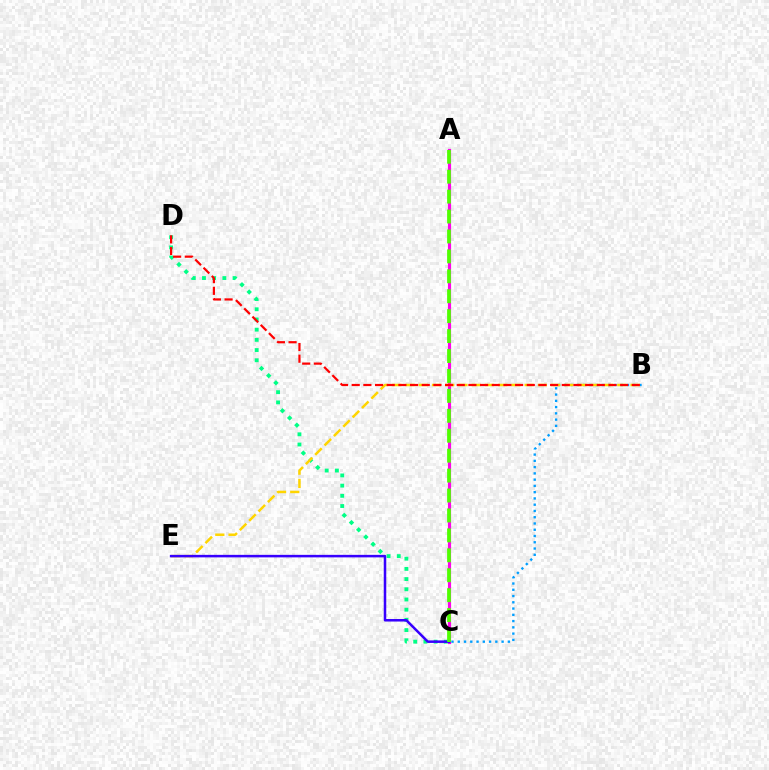{('A', 'C'): [{'color': '#ff00ed', 'line_style': 'solid', 'thickness': 2.28}, {'color': '#4fff00', 'line_style': 'dashed', 'thickness': 2.71}], ('B', 'C'): [{'color': '#009eff', 'line_style': 'dotted', 'thickness': 1.7}], ('C', 'D'): [{'color': '#00ff86', 'line_style': 'dotted', 'thickness': 2.77}], ('B', 'E'): [{'color': '#ffd500', 'line_style': 'dashed', 'thickness': 1.8}], ('B', 'D'): [{'color': '#ff0000', 'line_style': 'dashed', 'thickness': 1.59}], ('C', 'E'): [{'color': '#3700ff', 'line_style': 'solid', 'thickness': 1.82}]}